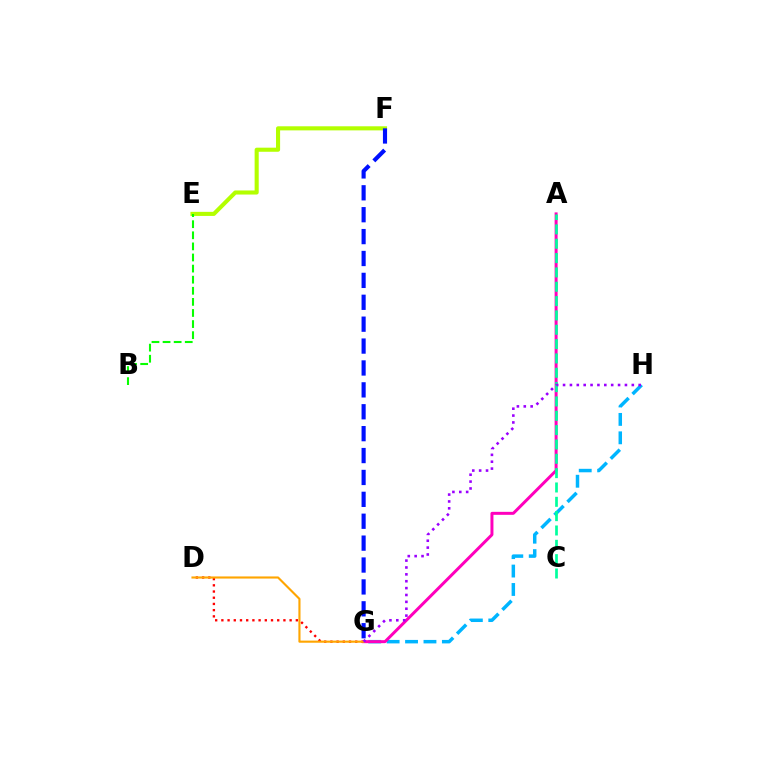{('E', 'F'): [{'color': '#b3ff00', 'line_style': 'solid', 'thickness': 2.94}], ('B', 'E'): [{'color': '#08ff00', 'line_style': 'dashed', 'thickness': 1.51}], ('G', 'H'): [{'color': '#00b5ff', 'line_style': 'dashed', 'thickness': 2.5}, {'color': '#9b00ff', 'line_style': 'dotted', 'thickness': 1.87}], ('D', 'G'): [{'color': '#ff0000', 'line_style': 'dotted', 'thickness': 1.69}, {'color': '#ffa500', 'line_style': 'solid', 'thickness': 1.53}], ('F', 'G'): [{'color': '#0010ff', 'line_style': 'dashed', 'thickness': 2.97}], ('A', 'G'): [{'color': '#ff00bd', 'line_style': 'solid', 'thickness': 2.15}], ('A', 'C'): [{'color': '#00ff9d', 'line_style': 'dashed', 'thickness': 1.95}]}